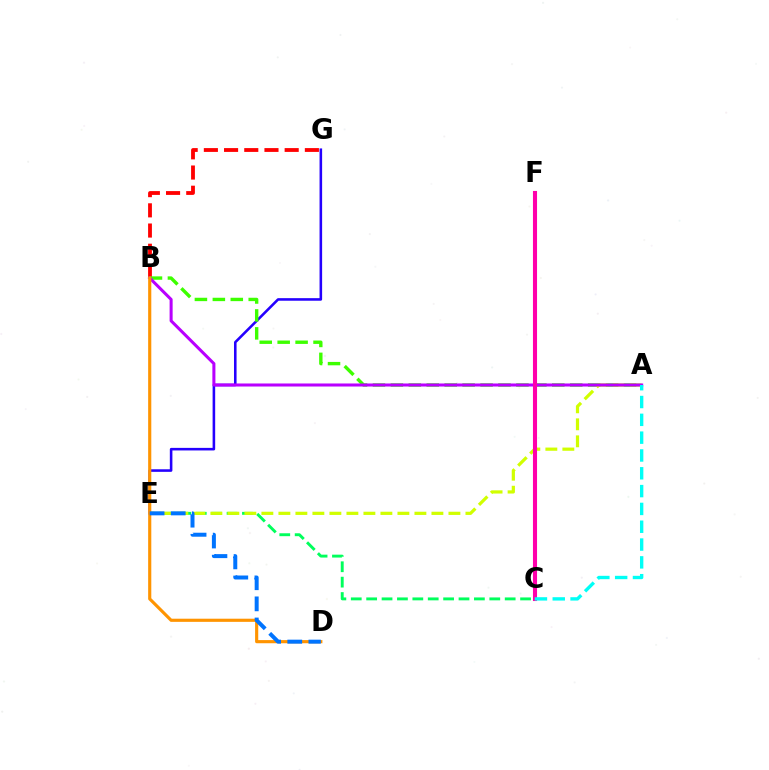{('B', 'G'): [{'color': '#ff0000', 'line_style': 'dashed', 'thickness': 2.74}], ('E', 'G'): [{'color': '#2500ff', 'line_style': 'solid', 'thickness': 1.85}], ('A', 'B'): [{'color': '#3dff00', 'line_style': 'dashed', 'thickness': 2.44}, {'color': '#b900ff', 'line_style': 'solid', 'thickness': 2.19}], ('C', 'E'): [{'color': '#00ff5c', 'line_style': 'dashed', 'thickness': 2.09}], ('A', 'E'): [{'color': '#d1ff00', 'line_style': 'dashed', 'thickness': 2.31}], ('C', 'F'): [{'color': '#ff00ac', 'line_style': 'solid', 'thickness': 2.94}], ('A', 'C'): [{'color': '#00fff6', 'line_style': 'dashed', 'thickness': 2.42}], ('B', 'D'): [{'color': '#ff9400', 'line_style': 'solid', 'thickness': 2.26}], ('D', 'E'): [{'color': '#0074ff', 'line_style': 'dashed', 'thickness': 2.87}]}